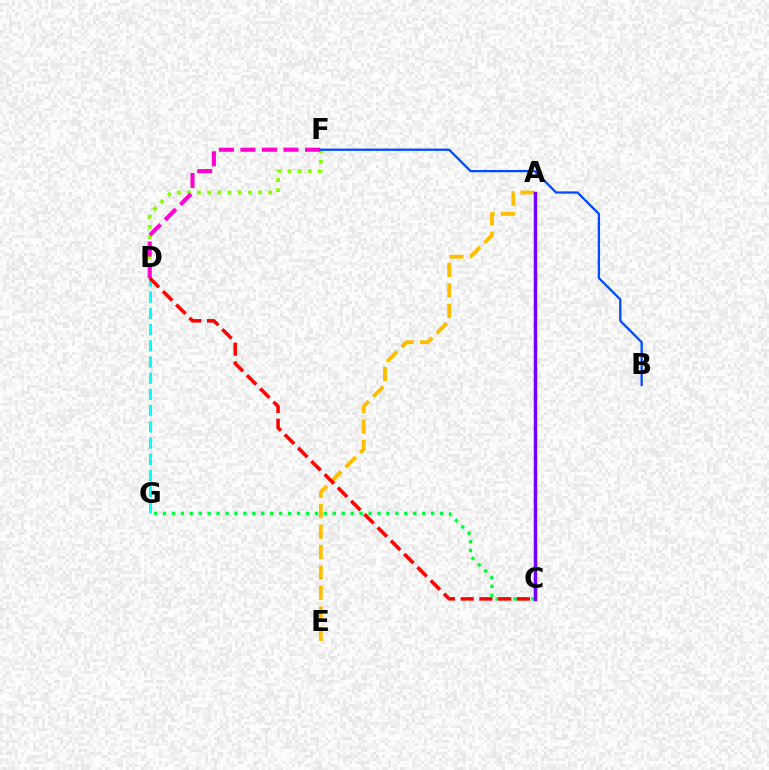{('A', 'E'): [{'color': '#ffbd00', 'line_style': 'dashed', 'thickness': 2.78}], ('D', 'F'): [{'color': '#84ff00', 'line_style': 'dotted', 'thickness': 2.76}, {'color': '#ff00cf', 'line_style': 'dashed', 'thickness': 2.93}], ('D', 'G'): [{'color': '#00fff6', 'line_style': 'dashed', 'thickness': 2.2}], ('B', 'F'): [{'color': '#004bff', 'line_style': 'solid', 'thickness': 1.65}], ('C', 'G'): [{'color': '#00ff39', 'line_style': 'dotted', 'thickness': 2.43}], ('A', 'C'): [{'color': '#7200ff', 'line_style': 'solid', 'thickness': 2.51}], ('C', 'D'): [{'color': '#ff0000', 'line_style': 'dashed', 'thickness': 2.55}]}